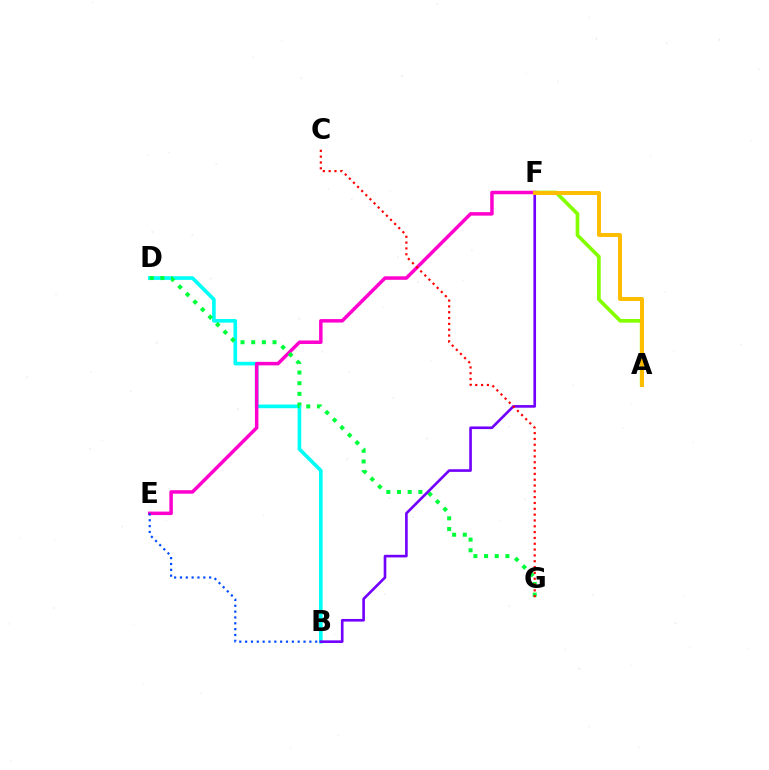{('A', 'F'): [{'color': '#84ff00', 'line_style': 'solid', 'thickness': 2.65}, {'color': '#ffbd00', 'line_style': 'solid', 'thickness': 2.85}], ('B', 'D'): [{'color': '#00fff6', 'line_style': 'solid', 'thickness': 2.62}], ('E', 'F'): [{'color': '#ff00cf', 'line_style': 'solid', 'thickness': 2.52}], ('D', 'G'): [{'color': '#00ff39', 'line_style': 'dotted', 'thickness': 2.9}], ('B', 'F'): [{'color': '#7200ff', 'line_style': 'solid', 'thickness': 1.89}], ('C', 'G'): [{'color': '#ff0000', 'line_style': 'dotted', 'thickness': 1.58}], ('B', 'E'): [{'color': '#004bff', 'line_style': 'dotted', 'thickness': 1.59}]}